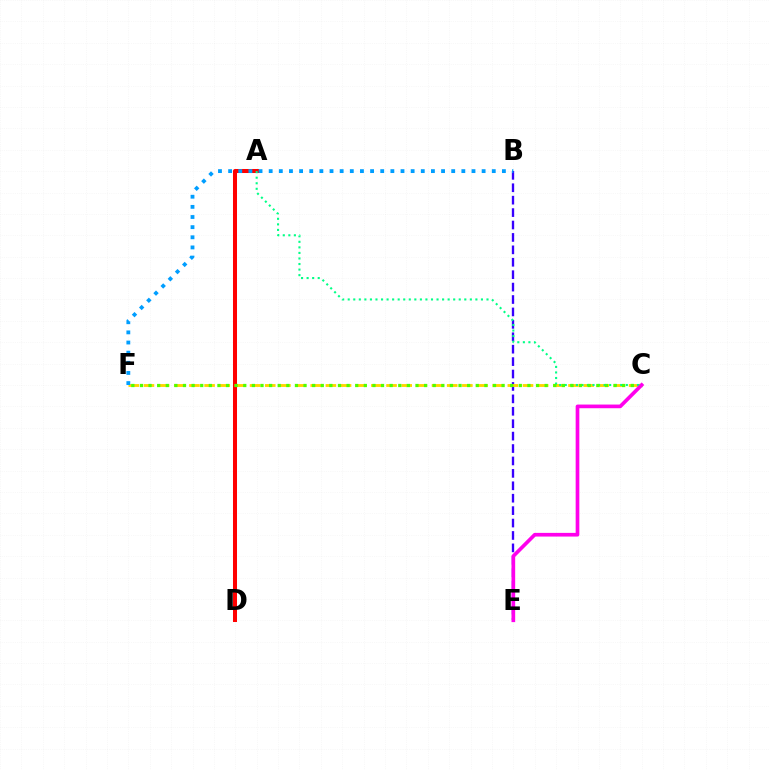{('B', 'E'): [{'color': '#3700ff', 'line_style': 'dashed', 'thickness': 1.69}], ('A', 'D'): [{'color': '#ff0000', 'line_style': 'solid', 'thickness': 2.9}], ('C', 'F'): [{'color': '#ffd500', 'line_style': 'dashed', 'thickness': 2.06}, {'color': '#4fff00', 'line_style': 'dotted', 'thickness': 2.34}], ('A', 'C'): [{'color': '#00ff86', 'line_style': 'dotted', 'thickness': 1.51}], ('B', 'F'): [{'color': '#009eff', 'line_style': 'dotted', 'thickness': 2.76}], ('C', 'E'): [{'color': '#ff00ed', 'line_style': 'solid', 'thickness': 2.65}]}